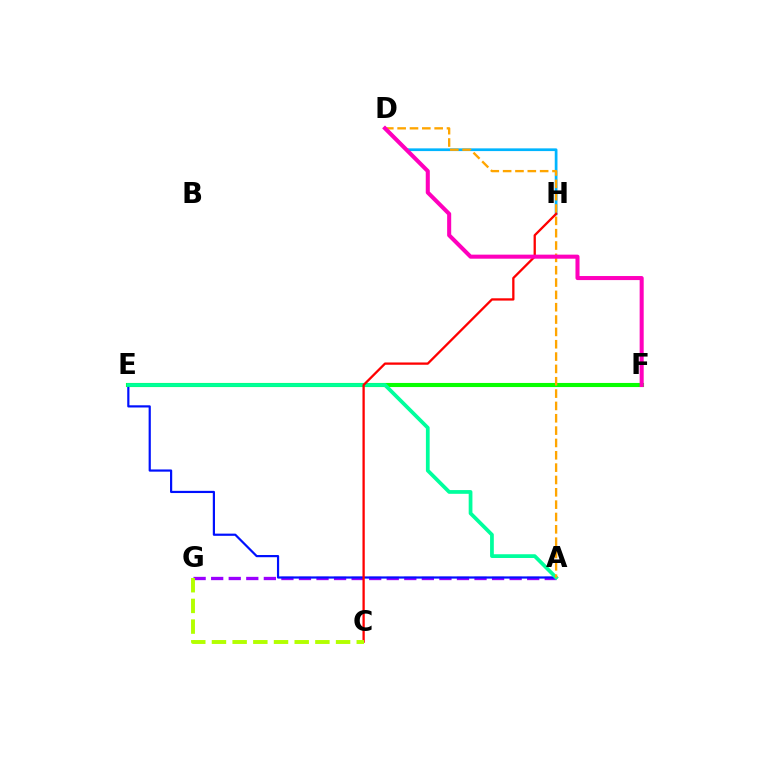{('D', 'H'): [{'color': '#00b5ff', 'line_style': 'solid', 'thickness': 1.96}], ('A', 'G'): [{'color': '#9b00ff', 'line_style': 'dashed', 'thickness': 2.38}], ('E', 'F'): [{'color': '#08ff00', 'line_style': 'solid', 'thickness': 2.95}], ('A', 'E'): [{'color': '#0010ff', 'line_style': 'solid', 'thickness': 1.58}, {'color': '#00ff9d', 'line_style': 'solid', 'thickness': 2.7}], ('A', 'D'): [{'color': '#ffa500', 'line_style': 'dashed', 'thickness': 1.68}], ('C', 'H'): [{'color': '#ff0000', 'line_style': 'solid', 'thickness': 1.65}], ('C', 'G'): [{'color': '#b3ff00', 'line_style': 'dashed', 'thickness': 2.81}], ('D', 'F'): [{'color': '#ff00bd', 'line_style': 'solid', 'thickness': 2.92}]}